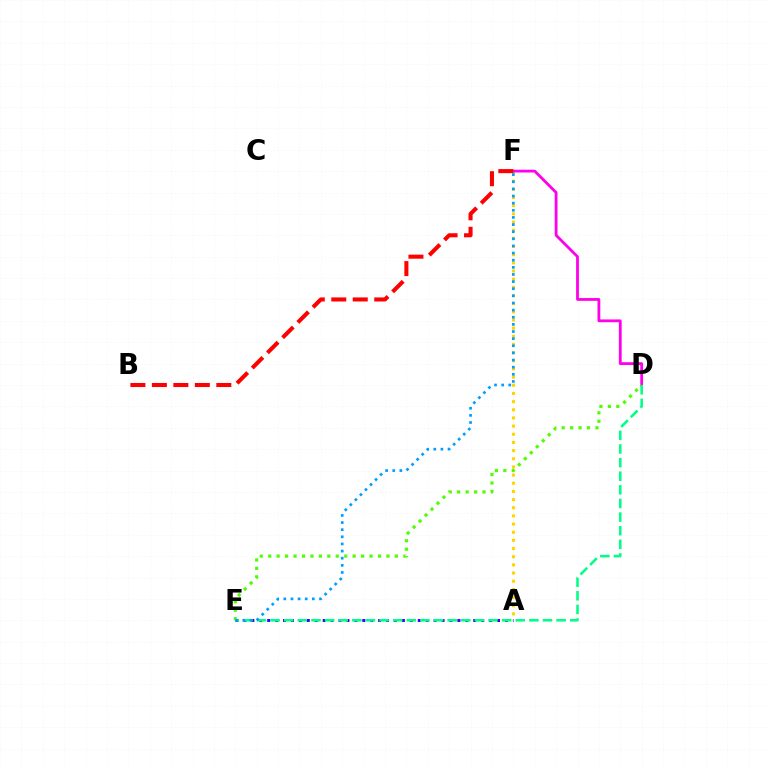{('A', 'F'): [{'color': '#ffd500', 'line_style': 'dotted', 'thickness': 2.22}], ('D', 'F'): [{'color': '#ff00ed', 'line_style': 'solid', 'thickness': 2.01}], ('A', 'E'): [{'color': '#3700ff', 'line_style': 'dotted', 'thickness': 2.15}], ('D', 'E'): [{'color': '#00ff86', 'line_style': 'dashed', 'thickness': 1.85}, {'color': '#4fff00', 'line_style': 'dotted', 'thickness': 2.3}], ('B', 'F'): [{'color': '#ff0000', 'line_style': 'dashed', 'thickness': 2.92}], ('E', 'F'): [{'color': '#009eff', 'line_style': 'dotted', 'thickness': 1.94}]}